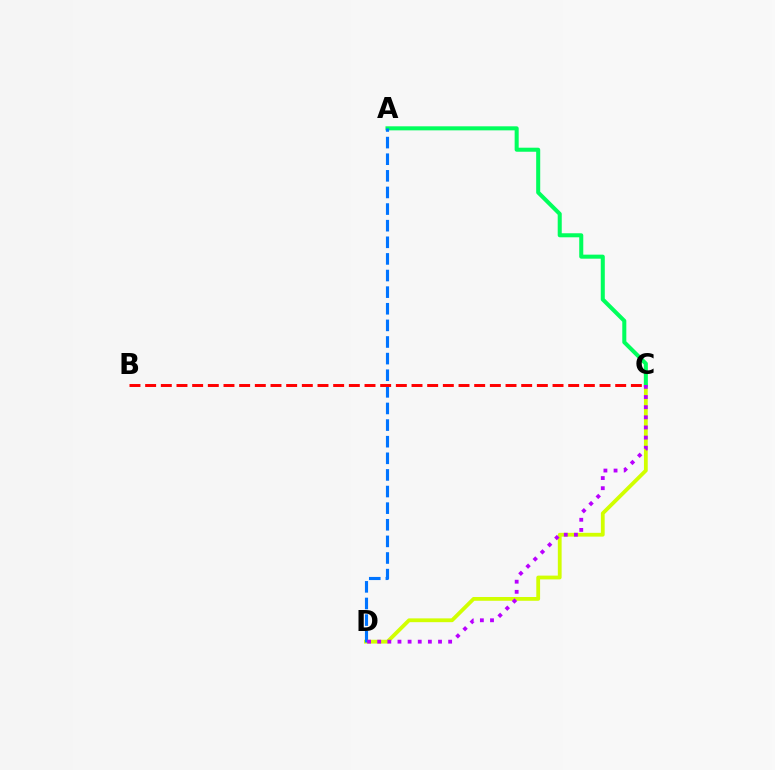{('C', 'D'): [{'color': '#d1ff00', 'line_style': 'solid', 'thickness': 2.73}, {'color': '#b900ff', 'line_style': 'dotted', 'thickness': 2.75}], ('A', 'C'): [{'color': '#00ff5c', 'line_style': 'solid', 'thickness': 2.91}], ('A', 'D'): [{'color': '#0074ff', 'line_style': 'dashed', 'thickness': 2.26}], ('B', 'C'): [{'color': '#ff0000', 'line_style': 'dashed', 'thickness': 2.13}]}